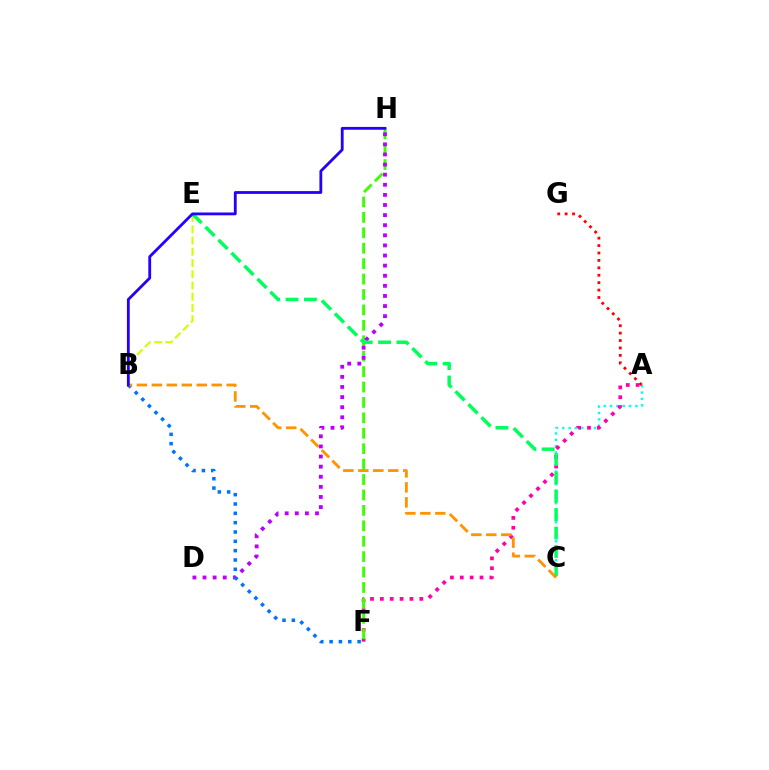{('A', 'C'): [{'color': '#00fff6', 'line_style': 'dotted', 'thickness': 1.72}], ('A', 'F'): [{'color': '#ff00ac', 'line_style': 'dotted', 'thickness': 2.68}], ('B', 'E'): [{'color': '#d1ff00', 'line_style': 'dashed', 'thickness': 1.53}], ('F', 'H'): [{'color': '#3dff00', 'line_style': 'dashed', 'thickness': 2.09}], ('D', 'H'): [{'color': '#b900ff', 'line_style': 'dotted', 'thickness': 2.75}], ('C', 'E'): [{'color': '#00ff5c', 'line_style': 'dashed', 'thickness': 2.5}], ('A', 'G'): [{'color': '#ff0000', 'line_style': 'dotted', 'thickness': 2.01}], ('B', 'F'): [{'color': '#0074ff', 'line_style': 'dotted', 'thickness': 2.53}], ('B', 'C'): [{'color': '#ff9400', 'line_style': 'dashed', 'thickness': 2.03}], ('B', 'H'): [{'color': '#2500ff', 'line_style': 'solid', 'thickness': 2.02}]}